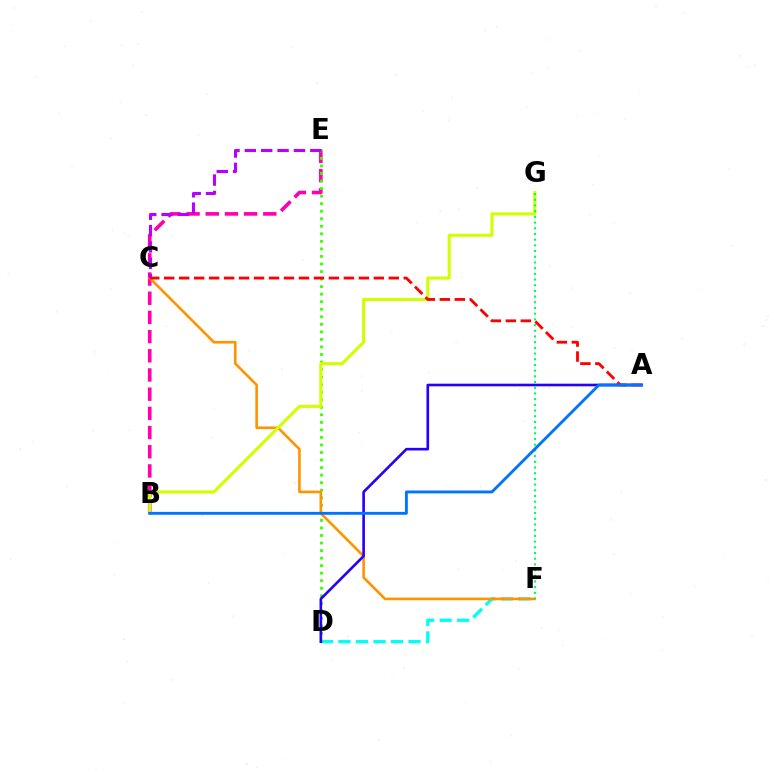{('D', 'F'): [{'color': '#00fff6', 'line_style': 'dashed', 'thickness': 2.38}], ('B', 'E'): [{'color': '#ff00ac', 'line_style': 'dashed', 'thickness': 2.61}], ('D', 'E'): [{'color': '#3dff00', 'line_style': 'dotted', 'thickness': 2.05}], ('C', 'F'): [{'color': '#ff9400', 'line_style': 'solid', 'thickness': 1.89}], ('A', 'D'): [{'color': '#2500ff', 'line_style': 'solid', 'thickness': 1.89}], ('B', 'G'): [{'color': '#d1ff00', 'line_style': 'solid', 'thickness': 2.22}], ('C', 'E'): [{'color': '#b900ff', 'line_style': 'dashed', 'thickness': 2.22}], ('A', 'C'): [{'color': '#ff0000', 'line_style': 'dashed', 'thickness': 2.03}], ('F', 'G'): [{'color': '#00ff5c', 'line_style': 'dotted', 'thickness': 1.55}], ('A', 'B'): [{'color': '#0074ff', 'line_style': 'solid', 'thickness': 2.06}]}